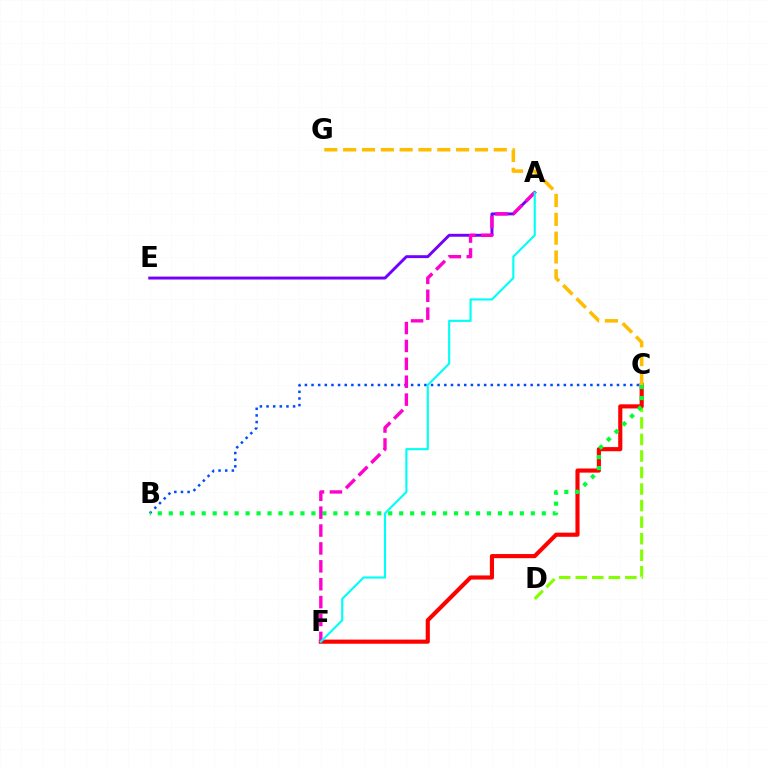{('C', 'D'): [{'color': '#84ff00', 'line_style': 'dashed', 'thickness': 2.25}], ('C', 'F'): [{'color': '#ff0000', 'line_style': 'solid', 'thickness': 2.97}], ('B', 'C'): [{'color': '#004bff', 'line_style': 'dotted', 'thickness': 1.8}, {'color': '#00ff39', 'line_style': 'dotted', 'thickness': 2.98}], ('A', 'E'): [{'color': '#7200ff', 'line_style': 'solid', 'thickness': 2.1}], ('A', 'F'): [{'color': '#ff00cf', 'line_style': 'dashed', 'thickness': 2.43}, {'color': '#00fff6', 'line_style': 'solid', 'thickness': 1.54}], ('C', 'G'): [{'color': '#ffbd00', 'line_style': 'dashed', 'thickness': 2.56}]}